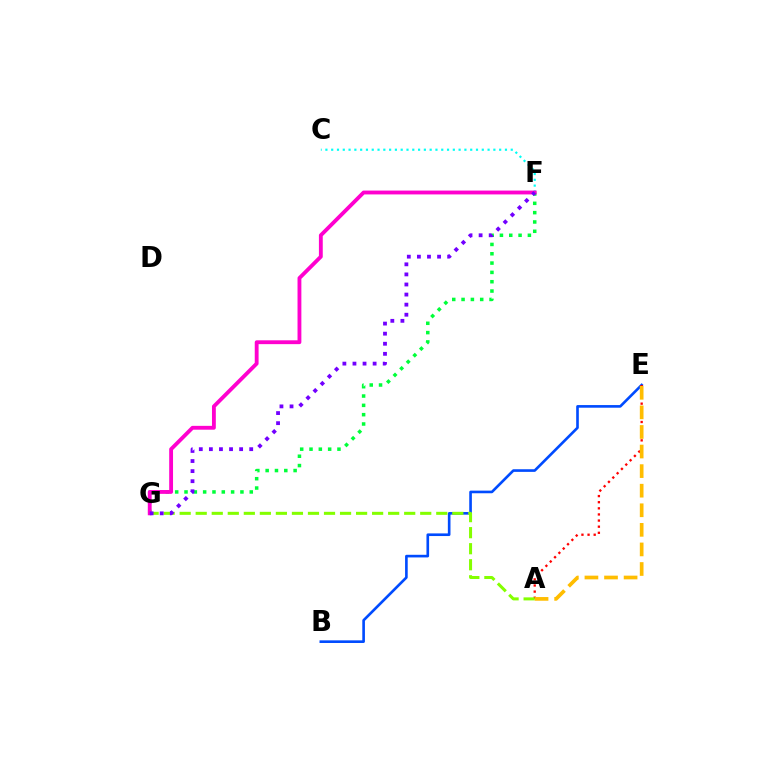{('B', 'E'): [{'color': '#004bff', 'line_style': 'solid', 'thickness': 1.9}], ('A', 'E'): [{'color': '#ff0000', 'line_style': 'dotted', 'thickness': 1.66}, {'color': '#ffbd00', 'line_style': 'dashed', 'thickness': 2.66}], ('A', 'G'): [{'color': '#84ff00', 'line_style': 'dashed', 'thickness': 2.18}], ('F', 'G'): [{'color': '#00ff39', 'line_style': 'dotted', 'thickness': 2.53}, {'color': '#ff00cf', 'line_style': 'solid', 'thickness': 2.77}, {'color': '#7200ff', 'line_style': 'dotted', 'thickness': 2.74}], ('C', 'F'): [{'color': '#00fff6', 'line_style': 'dotted', 'thickness': 1.57}]}